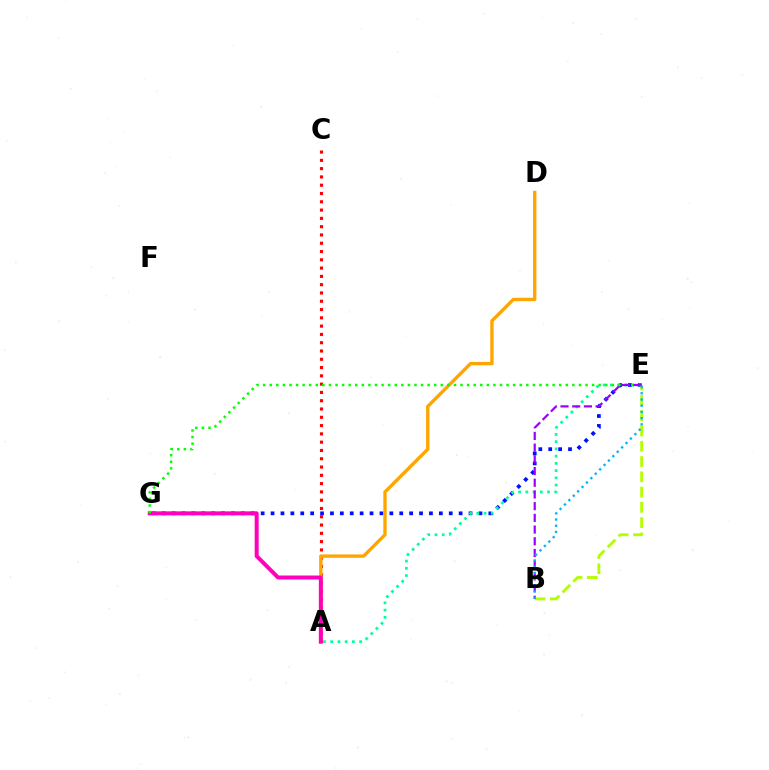{('E', 'G'): [{'color': '#0010ff', 'line_style': 'dotted', 'thickness': 2.69}, {'color': '#08ff00', 'line_style': 'dotted', 'thickness': 1.79}], ('A', 'E'): [{'color': '#00ff9d', 'line_style': 'dotted', 'thickness': 1.97}], ('A', 'C'): [{'color': '#ff0000', 'line_style': 'dotted', 'thickness': 2.25}], ('B', 'E'): [{'color': '#b3ff00', 'line_style': 'dashed', 'thickness': 2.08}, {'color': '#9b00ff', 'line_style': 'dashed', 'thickness': 1.59}, {'color': '#00b5ff', 'line_style': 'dotted', 'thickness': 1.69}], ('A', 'D'): [{'color': '#ffa500', 'line_style': 'solid', 'thickness': 2.42}], ('A', 'G'): [{'color': '#ff00bd', 'line_style': 'solid', 'thickness': 2.86}]}